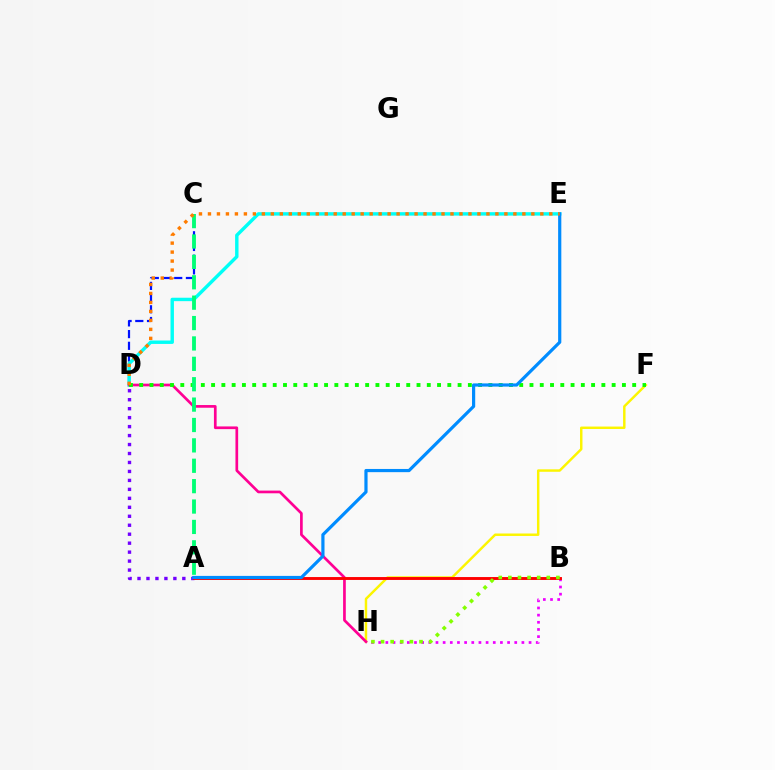{('B', 'H'): [{'color': '#ee00ff', 'line_style': 'dotted', 'thickness': 1.95}, {'color': '#84ff00', 'line_style': 'dotted', 'thickness': 2.61}], ('C', 'D'): [{'color': '#0010ff', 'line_style': 'dashed', 'thickness': 1.59}], ('D', 'E'): [{'color': '#00fff6', 'line_style': 'solid', 'thickness': 2.46}, {'color': '#ff7c00', 'line_style': 'dotted', 'thickness': 2.44}], ('F', 'H'): [{'color': '#fcf500', 'line_style': 'solid', 'thickness': 1.77}], ('D', 'H'): [{'color': '#ff0094', 'line_style': 'solid', 'thickness': 1.94}], ('D', 'F'): [{'color': '#08ff00', 'line_style': 'dotted', 'thickness': 2.79}], ('A', 'D'): [{'color': '#7200ff', 'line_style': 'dotted', 'thickness': 2.44}], ('A', 'B'): [{'color': '#ff0000', 'line_style': 'solid', 'thickness': 2.09}], ('A', 'C'): [{'color': '#00ff74', 'line_style': 'dashed', 'thickness': 2.77}], ('A', 'E'): [{'color': '#008cff', 'line_style': 'solid', 'thickness': 2.3}]}